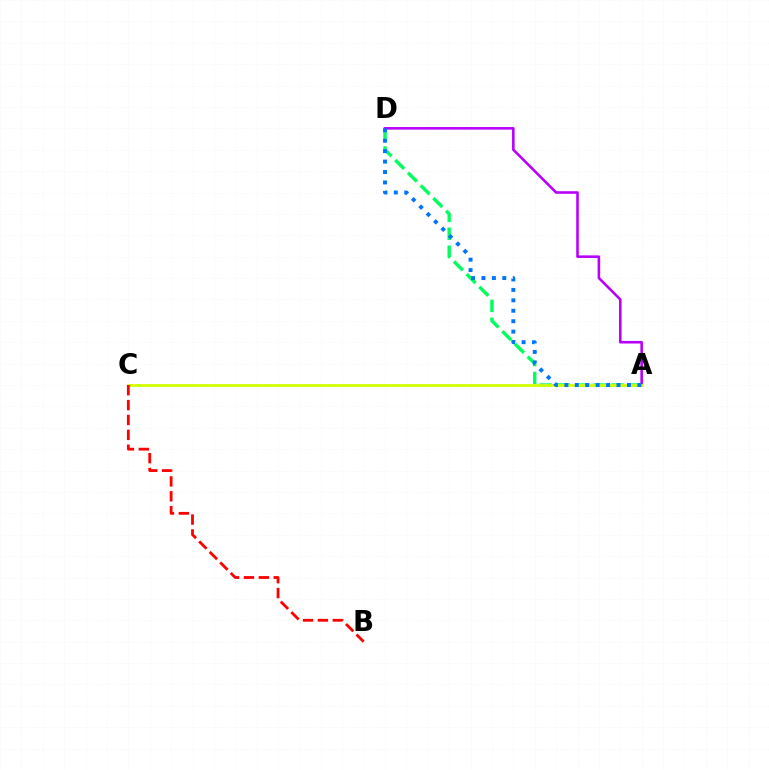{('A', 'D'): [{'color': '#00ff5c', 'line_style': 'dashed', 'thickness': 2.44}, {'color': '#b900ff', 'line_style': 'solid', 'thickness': 1.87}, {'color': '#0074ff', 'line_style': 'dotted', 'thickness': 2.83}], ('A', 'C'): [{'color': '#d1ff00', 'line_style': 'solid', 'thickness': 1.99}], ('B', 'C'): [{'color': '#ff0000', 'line_style': 'dashed', 'thickness': 2.02}]}